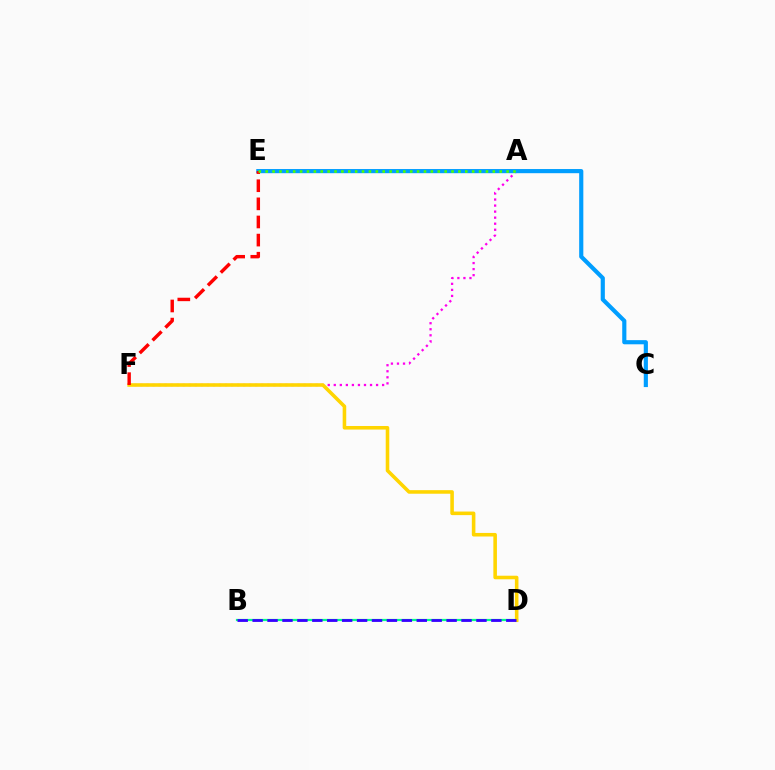{('A', 'F'): [{'color': '#ff00ed', 'line_style': 'dotted', 'thickness': 1.64}], ('B', 'D'): [{'color': '#00ff86', 'line_style': 'solid', 'thickness': 1.6}, {'color': '#3700ff', 'line_style': 'dashed', 'thickness': 2.03}], ('C', 'E'): [{'color': '#009eff', 'line_style': 'solid', 'thickness': 2.99}], ('D', 'F'): [{'color': '#ffd500', 'line_style': 'solid', 'thickness': 2.57}], ('E', 'F'): [{'color': '#ff0000', 'line_style': 'dashed', 'thickness': 2.46}], ('A', 'E'): [{'color': '#4fff00', 'line_style': 'dotted', 'thickness': 1.87}]}